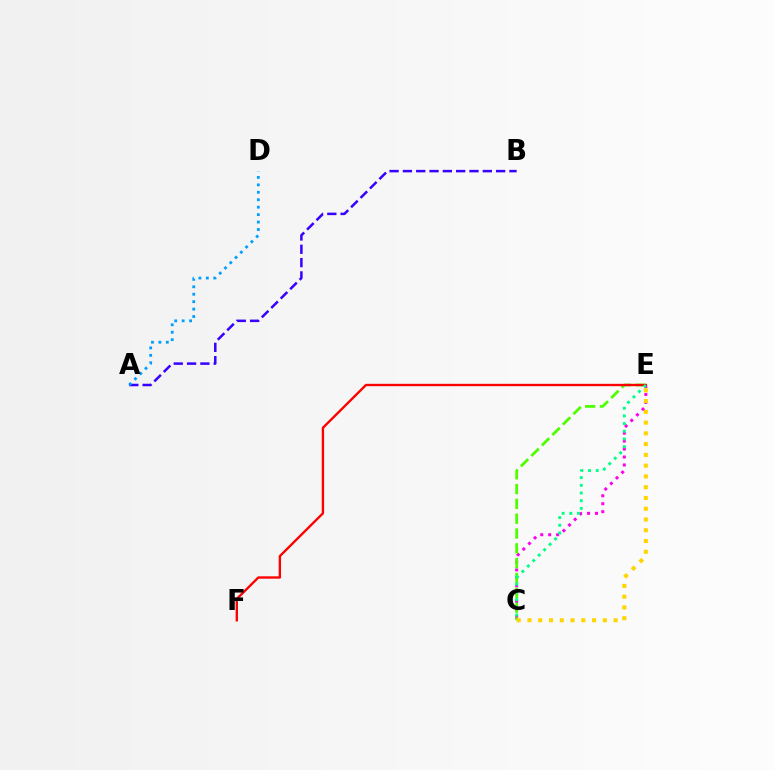{('C', 'E'): [{'color': '#ff00ed', 'line_style': 'dotted', 'thickness': 2.16}, {'color': '#4fff00', 'line_style': 'dashed', 'thickness': 2.01}, {'color': '#ffd500', 'line_style': 'dotted', 'thickness': 2.93}, {'color': '#00ff86', 'line_style': 'dotted', 'thickness': 2.09}], ('E', 'F'): [{'color': '#ff0000', 'line_style': 'solid', 'thickness': 1.7}], ('A', 'B'): [{'color': '#3700ff', 'line_style': 'dashed', 'thickness': 1.81}], ('A', 'D'): [{'color': '#009eff', 'line_style': 'dotted', 'thickness': 2.02}]}